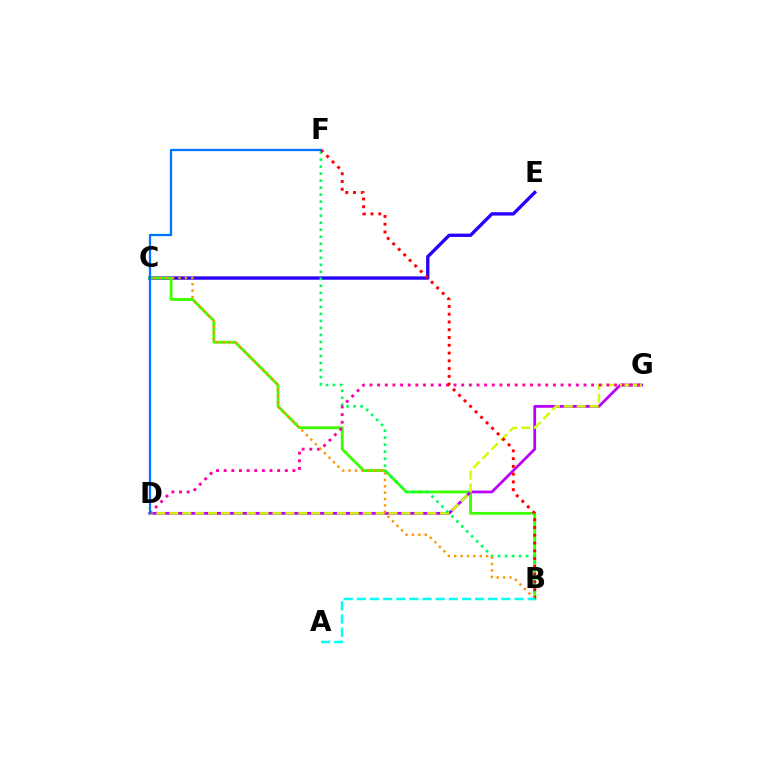{('C', 'E'): [{'color': '#2500ff', 'line_style': 'solid', 'thickness': 2.4}], ('B', 'C'): [{'color': '#3dff00', 'line_style': 'solid', 'thickness': 2.01}, {'color': '#ff9400', 'line_style': 'dotted', 'thickness': 1.74}], ('D', 'G'): [{'color': '#b900ff', 'line_style': 'solid', 'thickness': 1.98}, {'color': '#d1ff00', 'line_style': 'dashed', 'thickness': 1.75}, {'color': '#ff00ac', 'line_style': 'dotted', 'thickness': 2.08}], ('B', 'F'): [{'color': '#00ff5c', 'line_style': 'dotted', 'thickness': 1.91}, {'color': '#ff0000', 'line_style': 'dotted', 'thickness': 2.11}], ('D', 'F'): [{'color': '#0074ff', 'line_style': 'solid', 'thickness': 1.64}], ('A', 'B'): [{'color': '#00fff6', 'line_style': 'dashed', 'thickness': 1.78}]}